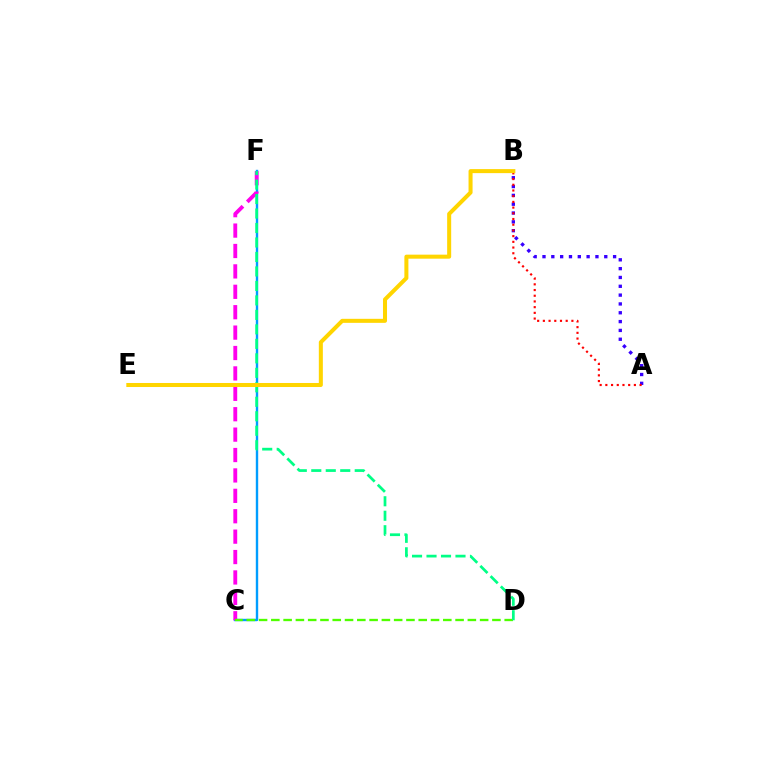{('C', 'F'): [{'color': '#009eff', 'line_style': 'solid', 'thickness': 1.72}, {'color': '#ff00ed', 'line_style': 'dashed', 'thickness': 2.77}], ('A', 'B'): [{'color': '#3700ff', 'line_style': 'dotted', 'thickness': 2.4}, {'color': '#ff0000', 'line_style': 'dotted', 'thickness': 1.55}], ('C', 'D'): [{'color': '#4fff00', 'line_style': 'dashed', 'thickness': 1.67}], ('D', 'F'): [{'color': '#00ff86', 'line_style': 'dashed', 'thickness': 1.97}], ('B', 'E'): [{'color': '#ffd500', 'line_style': 'solid', 'thickness': 2.9}]}